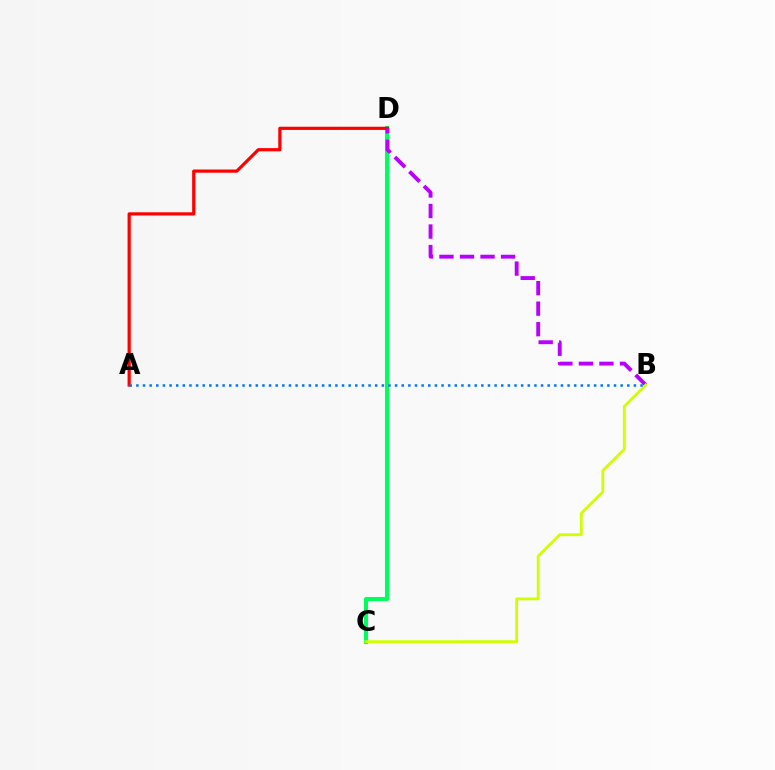{('C', 'D'): [{'color': '#00ff5c', 'line_style': 'solid', 'thickness': 2.93}], ('A', 'D'): [{'color': '#ff0000', 'line_style': 'solid', 'thickness': 2.3}], ('B', 'D'): [{'color': '#b900ff', 'line_style': 'dashed', 'thickness': 2.79}], ('B', 'C'): [{'color': '#d1ff00', 'line_style': 'solid', 'thickness': 2.03}], ('A', 'B'): [{'color': '#0074ff', 'line_style': 'dotted', 'thickness': 1.8}]}